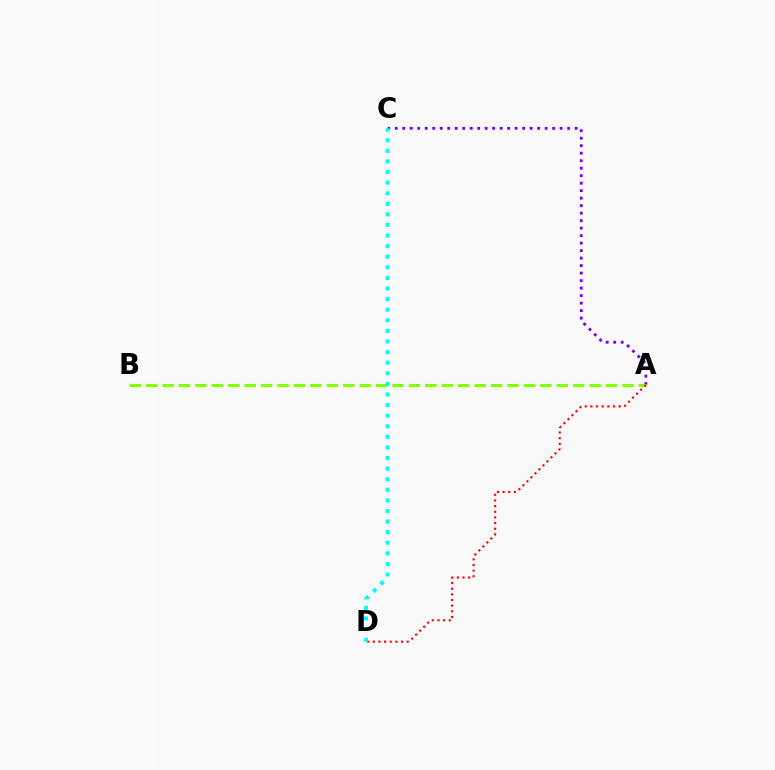{('A', 'C'): [{'color': '#7200ff', 'line_style': 'dotted', 'thickness': 2.04}], ('A', 'B'): [{'color': '#84ff00', 'line_style': 'dashed', 'thickness': 2.23}], ('A', 'D'): [{'color': '#ff0000', 'line_style': 'dotted', 'thickness': 1.54}], ('C', 'D'): [{'color': '#00fff6', 'line_style': 'dotted', 'thickness': 2.88}]}